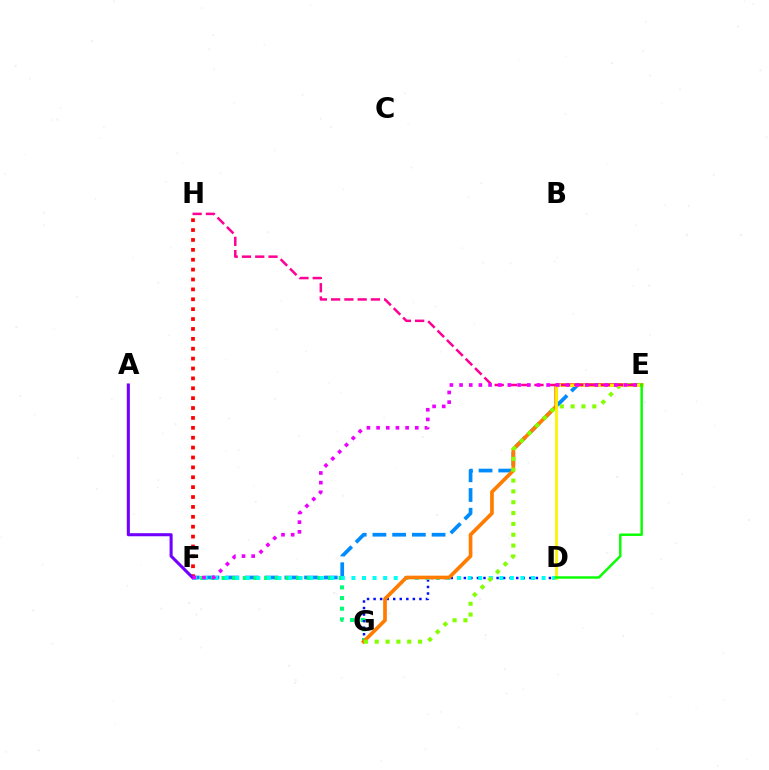{('E', 'F'): [{'color': '#008cff', 'line_style': 'dashed', 'thickness': 2.68}, {'color': '#ee00ff', 'line_style': 'dotted', 'thickness': 2.63}], ('F', 'G'): [{'color': '#00ff74', 'line_style': 'dotted', 'thickness': 2.9}], ('D', 'G'): [{'color': '#0010ff', 'line_style': 'dotted', 'thickness': 1.78}], ('D', 'F'): [{'color': '#00fff6', 'line_style': 'dotted', 'thickness': 2.87}], ('F', 'H'): [{'color': '#ff0000', 'line_style': 'dotted', 'thickness': 2.69}], ('E', 'G'): [{'color': '#ff7c00', 'line_style': 'solid', 'thickness': 2.65}, {'color': '#84ff00', 'line_style': 'dotted', 'thickness': 2.94}], ('D', 'E'): [{'color': '#fcf500', 'line_style': 'solid', 'thickness': 1.99}, {'color': '#08ff00', 'line_style': 'solid', 'thickness': 1.77}], ('E', 'H'): [{'color': '#ff0094', 'line_style': 'dashed', 'thickness': 1.8}], ('A', 'F'): [{'color': '#7200ff', 'line_style': 'solid', 'thickness': 2.21}]}